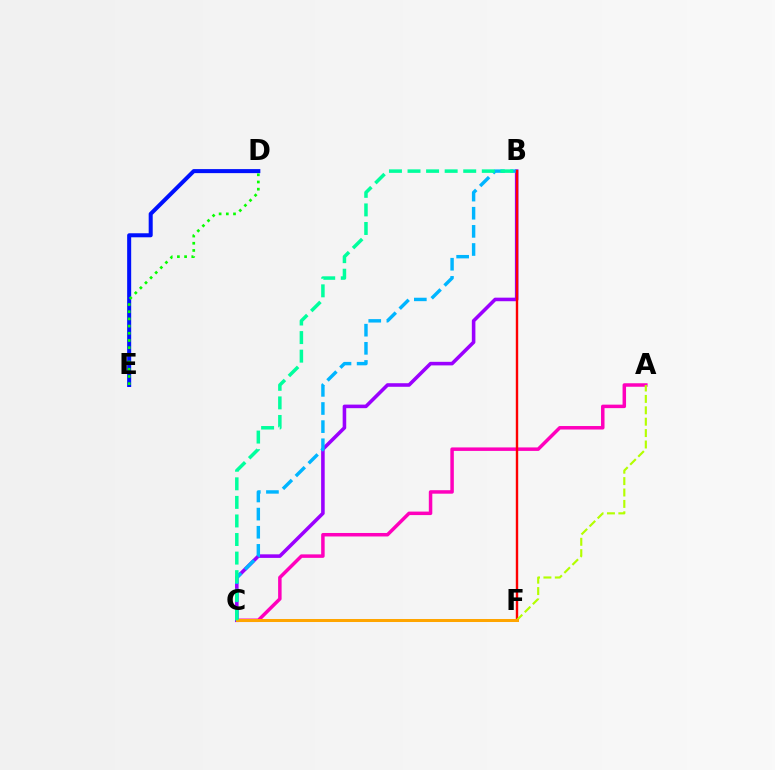{('A', 'C'): [{'color': '#ff00bd', 'line_style': 'solid', 'thickness': 2.51}], ('D', 'E'): [{'color': '#0010ff', 'line_style': 'solid', 'thickness': 2.9}, {'color': '#08ff00', 'line_style': 'dotted', 'thickness': 1.95}], ('B', 'C'): [{'color': '#9b00ff', 'line_style': 'solid', 'thickness': 2.57}, {'color': '#00b5ff', 'line_style': 'dashed', 'thickness': 2.46}, {'color': '#00ff9d', 'line_style': 'dashed', 'thickness': 2.52}], ('B', 'F'): [{'color': '#ff0000', 'line_style': 'solid', 'thickness': 1.73}], ('A', 'F'): [{'color': '#b3ff00', 'line_style': 'dashed', 'thickness': 1.55}], ('C', 'F'): [{'color': '#ffa500', 'line_style': 'solid', 'thickness': 2.17}]}